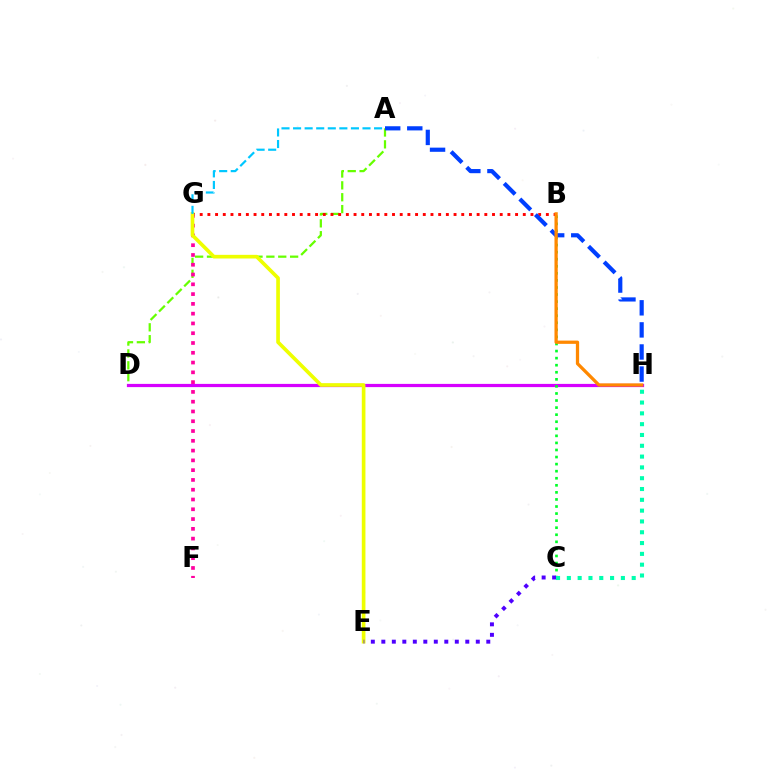{('D', 'H'): [{'color': '#d600ff', 'line_style': 'solid', 'thickness': 2.32}], ('A', 'D'): [{'color': '#66ff00', 'line_style': 'dashed', 'thickness': 1.61}], ('B', 'C'): [{'color': '#00ff27', 'line_style': 'dotted', 'thickness': 1.92}], ('B', 'G'): [{'color': '#ff0000', 'line_style': 'dotted', 'thickness': 2.09}], ('F', 'G'): [{'color': '#ff00a0', 'line_style': 'dotted', 'thickness': 2.66}], ('E', 'G'): [{'color': '#eeff00', 'line_style': 'solid', 'thickness': 2.64}], ('C', 'E'): [{'color': '#4f00ff', 'line_style': 'dotted', 'thickness': 2.85}], ('C', 'H'): [{'color': '#00ffaf', 'line_style': 'dotted', 'thickness': 2.94}], ('A', 'H'): [{'color': '#003fff', 'line_style': 'dashed', 'thickness': 3.0}], ('A', 'G'): [{'color': '#00c7ff', 'line_style': 'dashed', 'thickness': 1.57}], ('B', 'H'): [{'color': '#ff8800', 'line_style': 'solid', 'thickness': 2.35}]}